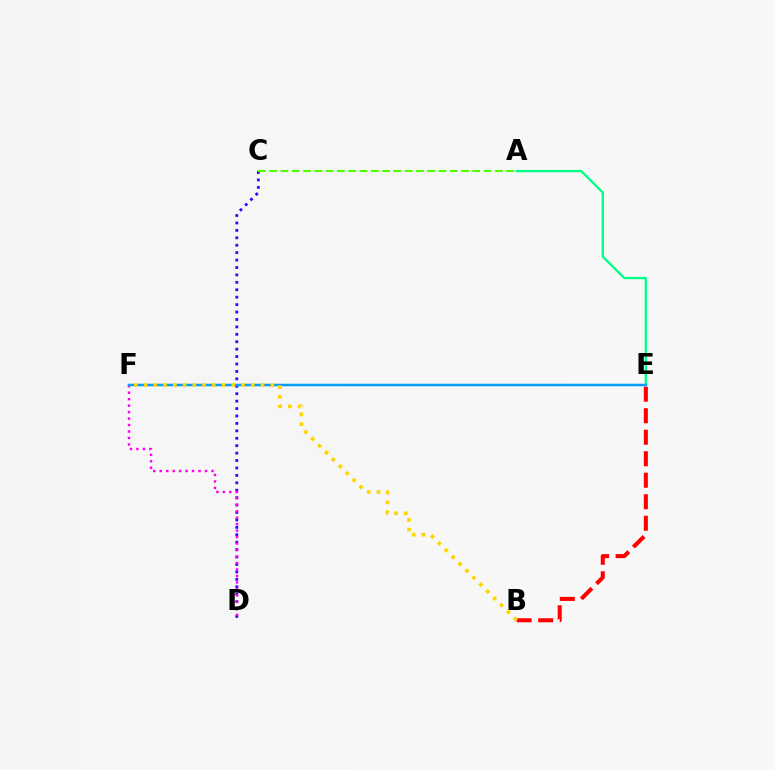{('C', 'D'): [{'color': '#3700ff', 'line_style': 'dotted', 'thickness': 2.02}], ('A', 'C'): [{'color': '#4fff00', 'line_style': 'dashed', 'thickness': 1.53}], ('D', 'F'): [{'color': '#ff00ed', 'line_style': 'dotted', 'thickness': 1.76}], ('A', 'E'): [{'color': '#00ff86', 'line_style': 'solid', 'thickness': 1.67}], ('B', 'E'): [{'color': '#ff0000', 'line_style': 'dashed', 'thickness': 2.92}], ('E', 'F'): [{'color': '#009eff', 'line_style': 'solid', 'thickness': 1.8}], ('B', 'F'): [{'color': '#ffd500', 'line_style': 'dotted', 'thickness': 2.65}]}